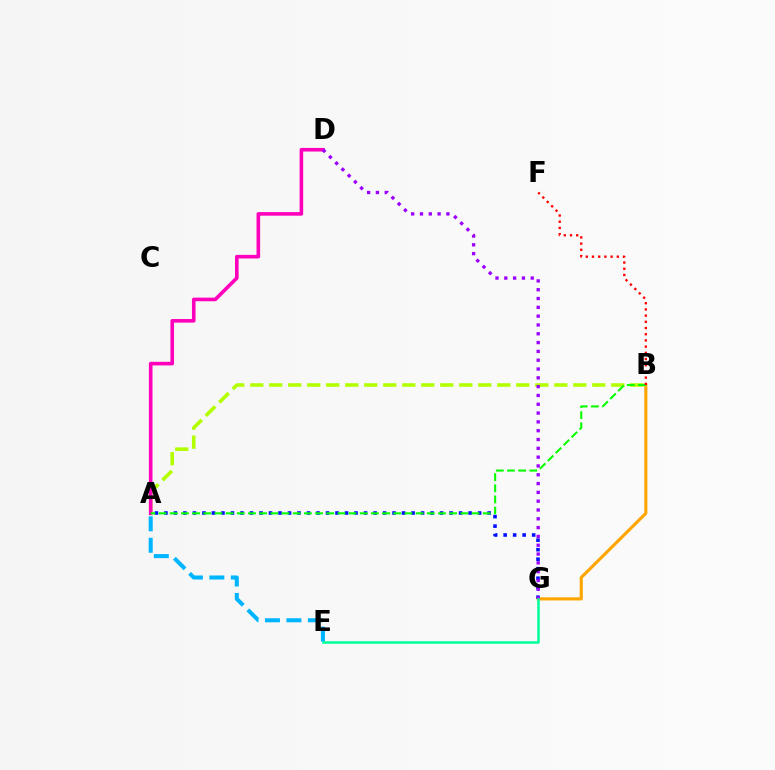{('A', 'B'): [{'color': '#b3ff00', 'line_style': 'dashed', 'thickness': 2.58}, {'color': '#08ff00', 'line_style': 'dashed', 'thickness': 1.52}], ('A', 'G'): [{'color': '#0010ff', 'line_style': 'dotted', 'thickness': 2.58}], ('A', 'D'): [{'color': '#ff00bd', 'line_style': 'solid', 'thickness': 2.59}], ('B', 'G'): [{'color': '#ffa500', 'line_style': 'solid', 'thickness': 2.24}], ('A', 'E'): [{'color': '#00b5ff', 'line_style': 'dashed', 'thickness': 2.91}], ('B', 'F'): [{'color': '#ff0000', 'line_style': 'dotted', 'thickness': 1.68}], ('D', 'G'): [{'color': '#9b00ff', 'line_style': 'dotted', 'thickness': 2.39}], ('E', 'G'): [{'color': '#00ff9d', 'line_style': 'solid', 'thickness': 1.84}]}